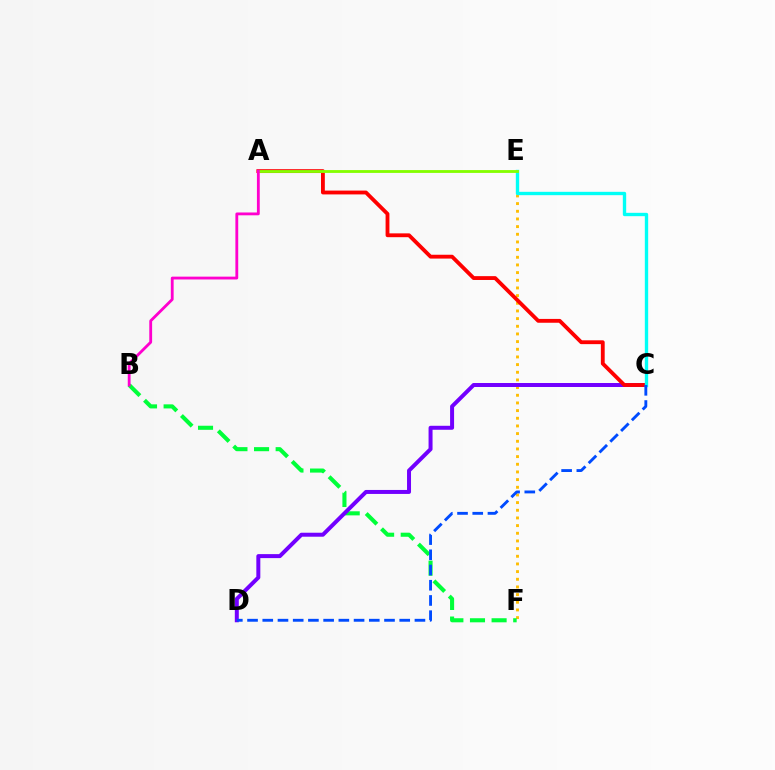{('E', 'F'): [{'color': '#ffbd00', 'line_style': 'dotted', 'thickness': 2.08}], ('B', 'F'): [{'color': '#00ff39', 'line_style': 'dashed', 'thickness': 2.94}], ('C', 'D'): [{'color': '#7200ff', 'line_style': 'solid', 'thickness': 2.87}, {'color': '#004bff', 'line_style': 'dashed', 'thickness': 2.07}], ('A', 'C'): [{'color': '#ff0000', 'line_style': 'solid', 'thickness': 2.76}], ('C', 'E'): [{'color': '#00fff6', 'line_style': 'solid', 'thickness': 2.42}], ('A', 'E'): [{'color': '#84ff00', 'line_style': 'solid', 'thickness': 2.04}], ('A', 'B'): [{'color': '#ff00cf', 'line_style': 'solid', 'thickness': 2.03}]}